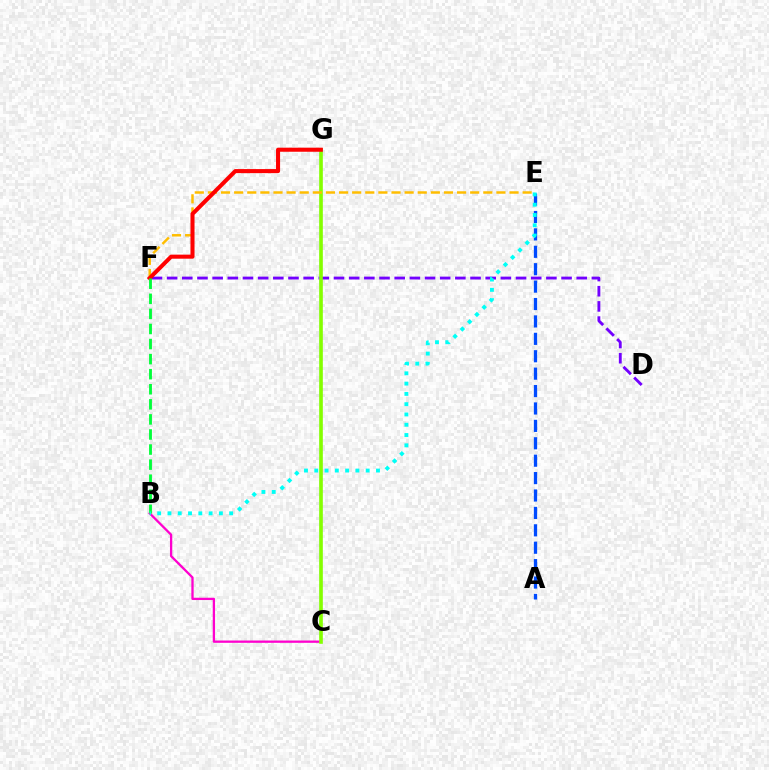{('B', 'C'): [{'color': '#ff00cf', 'line_style': 'solid', 'thickness': 1.65}], ('A', 'E'): [{'color': '#004bff', 'line_style': 'dashed', 'thickness': 2.36}], ('D', 'F'): [{'color': '#7200ff', 'line_style': 'dashed', 'thickness': 2.06}], ('C', 'G'): [{'color': '#84ff00', 'line_style': 'solid', 'thickness': 2.63}], ('E', 'F'): [{'color': '#ffbd00', 'line_style': 'dashed', 'thickness': 1.78}], ('F', 'G'): [{'color': '#ff0000', 'line_style': 'solid', 'thickness': 2.92}], ('B', 'F'): [{'color': '#00ff39', 'line_style': 'dashed', 'thickness': 2.05}], ('B', 'E'): [{'color': '#00fff6', 'line_style': 'dotted', 'thickness': 2.79}]}